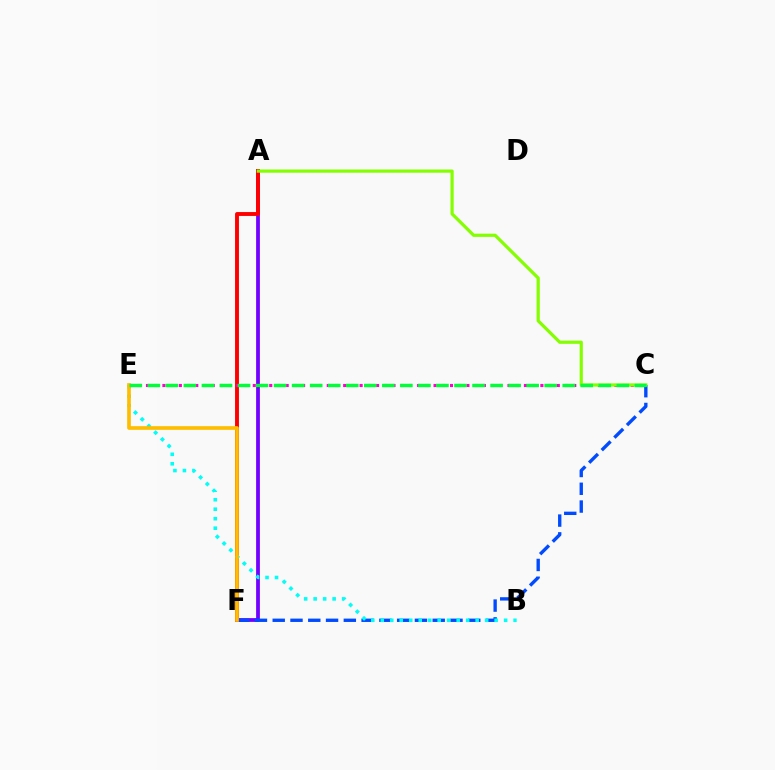{('A', 'F'): [{'color': '#7200ff', 'line_style': 'solid', 'thickness': 2.72}, {'color': '#ff0000', 'line_style': 'solid', 'thickness': 2.8}], ('C', 'F'): [{'color': '#004bff', 'line_style': 'dashed', 'thickness': 2.42}], ('C', 'E'): [{'color': '#ff00cf', 'line_style': 'dotted', 'thickness': 2.23}, {'color': '#00ff39', 'line_style': 'dashed', 'thickness': 2.45}], ('B', 'E'): [{'color': '#00fff6', 'line_style': 'dotted', 'thickness': 2.58}], ('E', 'F'): [{'color': '#ffbd00', 'line_style': 'solid', 'thickness': 2.64}], ('A', 'C'): [{'color': '#84ff00', 'line_style': 'solid', 'thickness': 2.31}]}